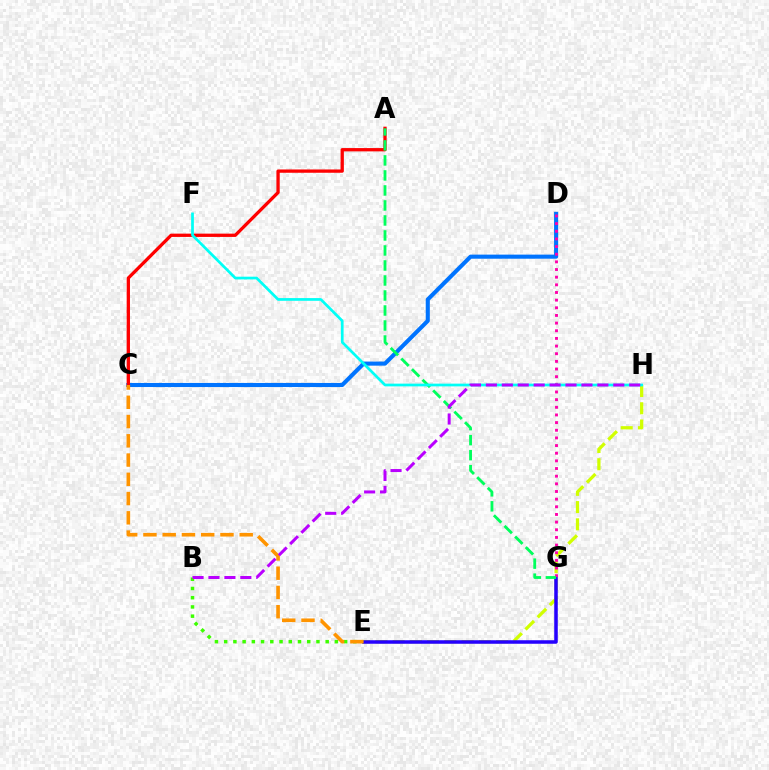{('B', 'E'): [{'color': '#3dff00', 'line_style': 'dotted', 'thickness': 2.51}], ('C', 'D'): [{'color': '#0074ff', 'line_style': 'solid', 'thickness': 2.94}], ('E', 'H'): [{'color': '#d1ff00', 'line_style': 'dashed', 'thickness': 2.34}], ('E', 'G'): [{'color': '#2500ff', 'line_style': 'solid', 'thickness': 2.54}], ('D', 'G'): [{'color': '#ff00ac', 'line_style': 'dotted', 'thickness': 2.08}], ('A', 'C'): [{'color': '#ff0000', 'line_style': 'solid', 'thickness': 2.37}], ('A', 'G'): [{'color': '#00ff5c', 'line_style': 'dashed', 'thickness': 2.04}], ('F', 'H'): [{'color': '#00fff6', 'line_style': 'solid', 'thickness': 1.96}], ('C', 'E'): [{'color': '#ff9400', 'line_style': 'dashed', 'thickness': 2.62}], ('B', 'H'): [{'color': '#b900ff', 'line_style': 'dashed', 'thickness': 2.16}]}